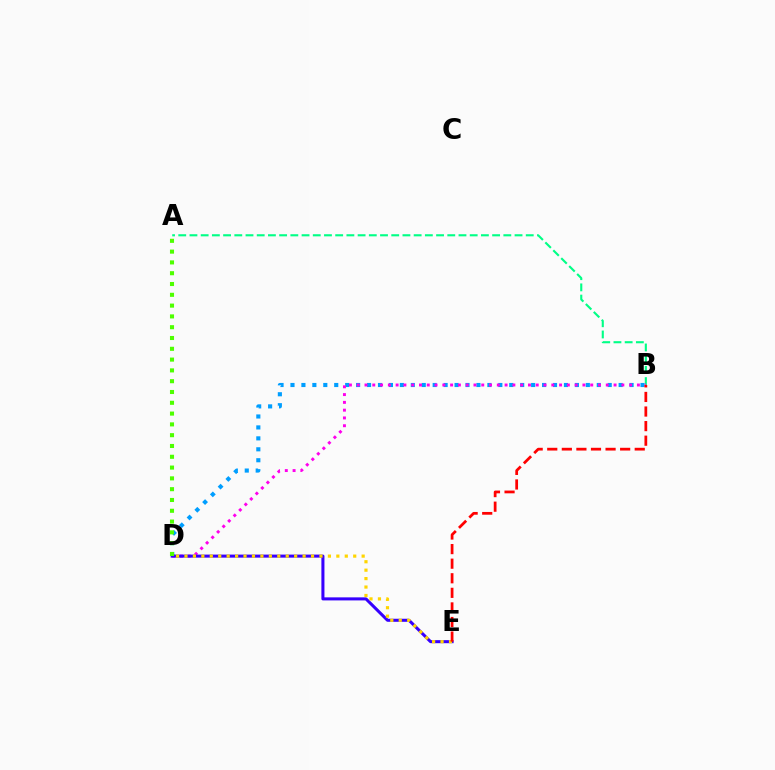{('B', 'D'): [{'color': '#009eff', 'line_style': 'dotted', 'thickness': 2.97}, {'color': '#ff00ed', 'line_style': 'dotted', 'thickness': 2.11}], ('A', 'B'): [{'color': '#00ff86', 'line_style': 'dashed', 'thickness': 1.52}], ('D', 'E'): [{'color': '#3700ff', 'line_style': 'solid', 'thickness': 2.19}, {'color': '#ffd500', 'line_style': 'dotted', 'thickness': 2.29}], ('B', 'E'): [{'color': '#ff0000', 'line_style': 'dashed', 'thickness': 1.98}], ('A', 'D'): [{'color': '#4fff00', 'line_style': 'dotted', 'thickness': 2.93}]}